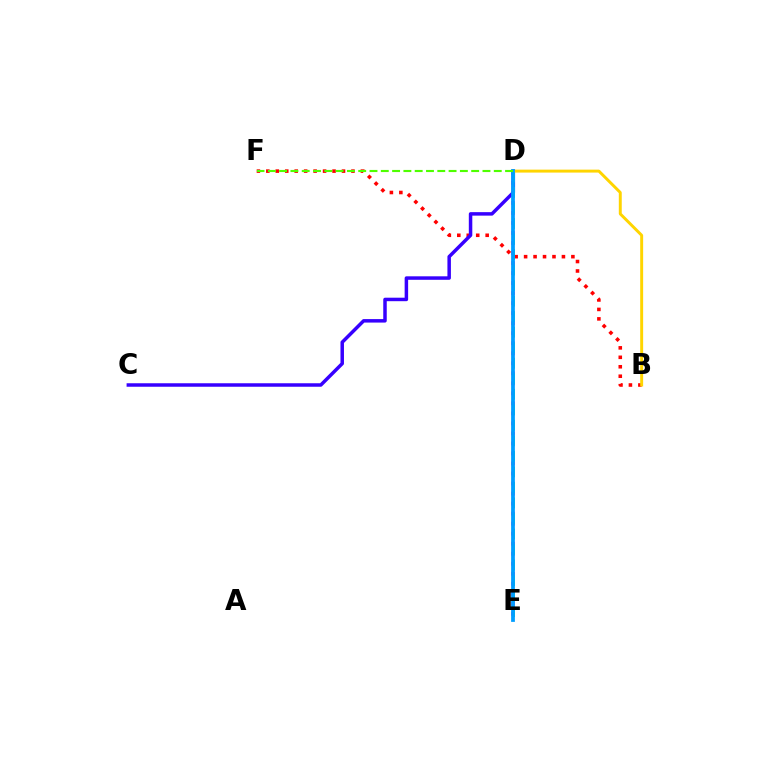{('D', 'E'): [{'color': '#ff00ed', 'line_style': 'dotted', 'thickness': 2.72}, {'color': '#00ff86', 'line_style': 'dashed', 'thickness': 2.11}, {'color': '#009eff', 'line_style': 'solid', 'thickness': 2.7}], ('B', 'F'): [{'color': '#ff0000', 'line_style': 'dotted', 'thickness': 2.57}], ('C', 'D'): [{'color': '#3700ff', 'line_style': 'solid', 'thickness': 2.51}], ('B', 'D'): [{'color': '#ffd500', 'line_style': 'solid', 'thickness': 2.12}], ('D', 'F'): [{'color': '#4fff00', 'line_style': 'dashed', 'thickness': 1.53}]}